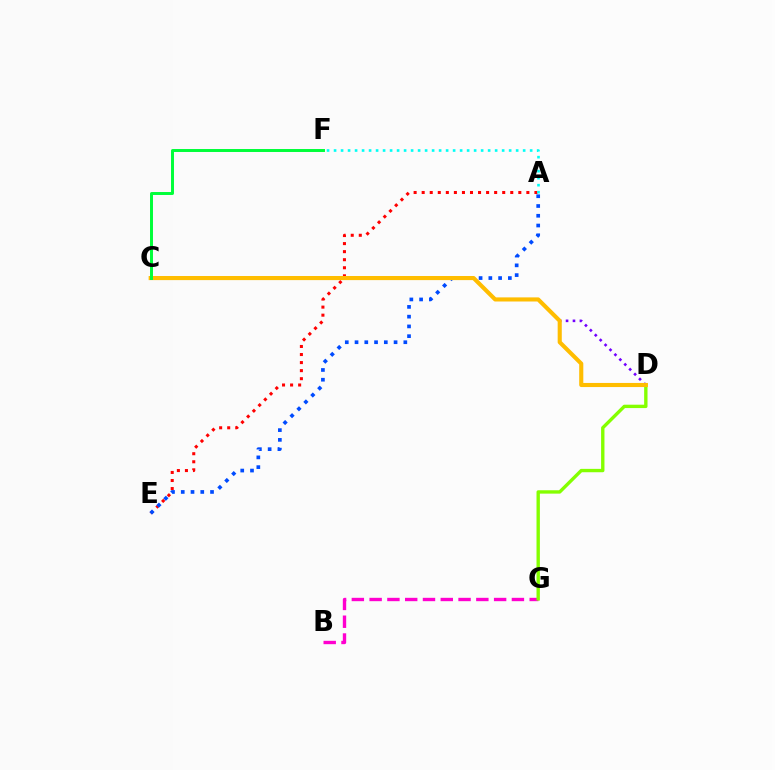{('A', 'E'): [{'color': '#ff0000', 'line_style': 'dotted', 'thickness': 2.19}, {'color': '#004bff', 'line_style': 'dotted', 'thickness': 2.65}], ('C', 'D'): [{'color': '#7200ff', 'line_style': 'dotted', 'thickness': 1.88}, {'color': '#ffbd00', 'line_style': 'solid', 'thickness': 2.96}], ('B', 'G'): [{'color': '#ff00cf', 'line_style': 'dashed', 'thickness': 2.42}], ('D', 'G'): [{'color': '#84ff00', 'line_style': 'solid', 'thickness': 2.42}], ('A', 'F'): [{'color': '#00fff6', 'line_style': 'dotted', 'thickness': 1.9}], ('C', 'F'): [{'color': '#00ff39', 'line_style': 'solid', 'thickness': 2.13}]}